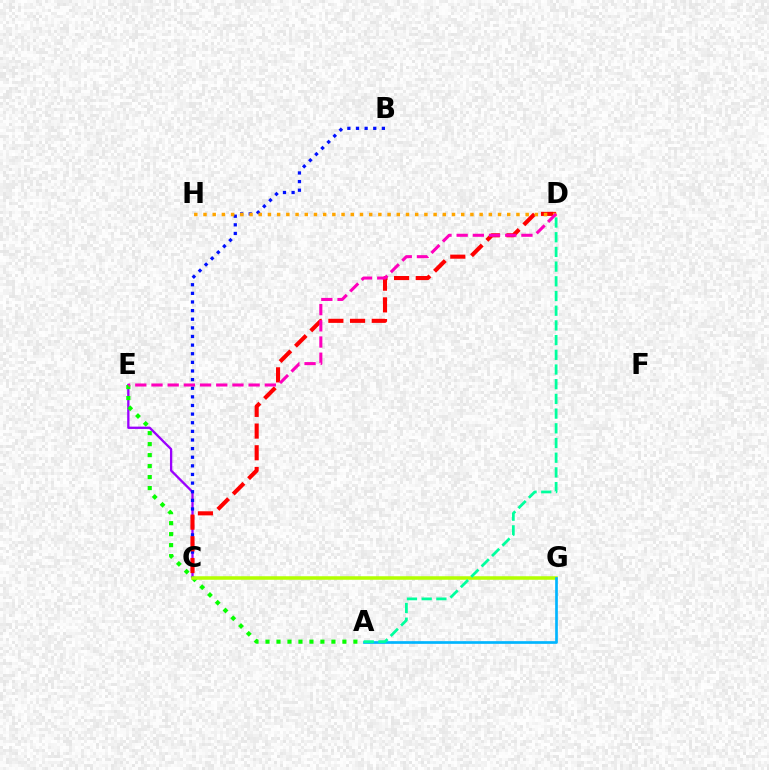{('C', 'E'): [{'color': '#9b00ff', 'line_style': 'solid', 'thickness': 1.66}], ('A', 'E'): [{'color': '#08ff00', 'line_style': 'dotted', 'thickness': 2.98}], ('B', 'C'): [{'color': '#0010ff', 'line_style': 'dotted', 'thickness': 2.34}], ('C', 'G'): [{'color': '#b3ff00', 'line_style': 'solid', 'thickness': 2.53}], ('C', 'D'): [{'color': '#ff0000', 'line_style': 'dashed', 'thickness': 2.95}], ('D', 'H'): [{'color': '#ffa500', 'line_style': 'dotted', 'thickness': 2.5}], ('A', 'G'): [{'color': '#00b5ff', 'line_style': 'solid', 'thickness': 1.93}], ('D', 'E'): [{'color': '#ff00bd', 'line_style': 'dashed', 'thickness': 2.2}], ('A', 'D'): [{'color': '#00ff9d', 'line_style': 'dashed', 'thickness': 2.0}]}